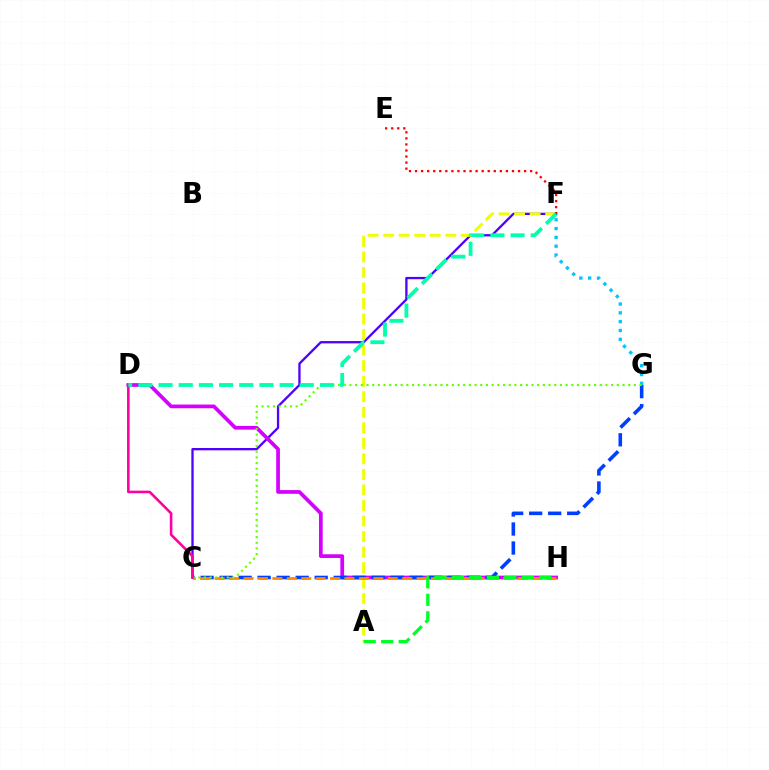{('F', 'G'): [{'color': '#00c7ff', 'line_style': 'dotted', 'thickness': 2.39}], ('C', 'F'): [{'color': '#4f00ff', 'line_style': 'solid', 'thickness': 1.66}], ('D', 'H'): [{'color': '#d600ff', 'line_style': 'solid', 'thickness': 2.68}], ('A', 'F'): [{'color': '#eeff00', 'line_style': 'dashed', 'thickness': 2.11}], ('E', 'F'): [{'color': '#ff0000', 'line_style': 'dotted', 'thickness': 1.65}], ('C', 'G'): [{'color': '#003fff', 'line_style': 'dashed', 'thickness': 2.58}, {'color': '#66ff00', 'line_style': 'dotted', 'thickness': 1.55}], ('C', 'H'): [{'color': '#ff8800', 'line_style': 'dashed', 'thickness': 1.96}], ('A', 'H'): [{'color': '#00ff27', 'line_style': 'dashed', 'thickness': 2.37}], ('C', 'D'): [{'color': '#ff00a0', 'line_style': 'solid', 'thickness': 1.87}], ('D', 'F'): [{'color': '#00ffaf', 'line_style': 'dashed', 'thickness': 2.74}]}